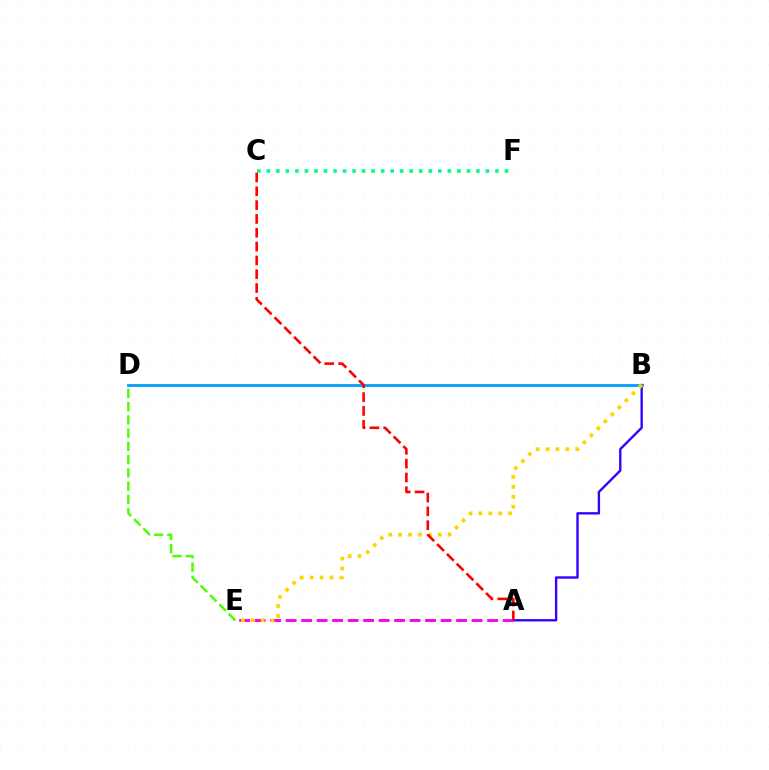{('D', 'E'): [{'color': '#4fff00', 'line_style': 'dashed', 'thickness': 1.8}], ('A', 'B'): [{'color': '#3700ff', 'line_style': 'solid', 'thickness': 1.7}], ('B', 'D'): [{'color': '#009eff', 'line_style': 'solid', 'thickness': 2.01}], ('C', 'F'): [{'color': '#00ff86', 'line_style': 'dotted', 'thickness': 2.59}], ('A', 'E'): [{'color': '#ff00ed', 'line_style': 'dashed', 'thickness': 2.11}], ('B', 'E'): [{'color': '#ffd500', 'line_style': 'dotted', 'thickness': 2.69}], ('A', 'C'): [{'color': '#ff0000', 'line_style': 'dashed', 'thickness': 1.88}]}